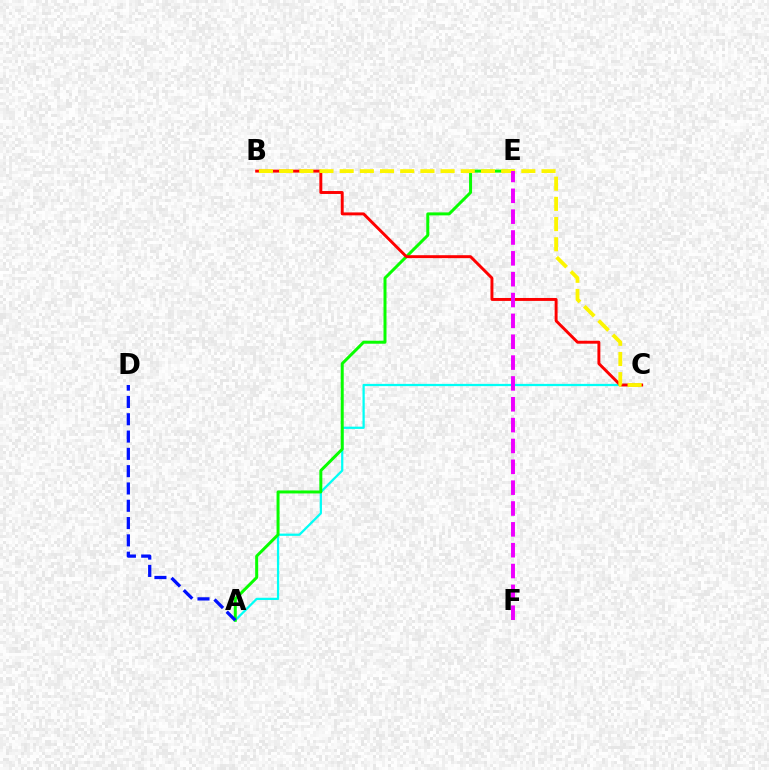{('A', 'C'): [{'color': '#00fff6', 'line_style': 'solid', 'thickness': 1.62}], ('A', 'E'): [{'color': '#08ff00', 'line_style': 'solid', 'thickness': 2.15}], ('B', 'C'): [{'color': '#ff0000', 'line_style': 'solid', 'thickness': 2.11}, {'color': '#fcf500', 'line_style': 'dashed', 'thickness': 2.74}], ('A', 'D'): [{'color': '#0010ff', 'line_style': 'dashed', 'thickness': 2.35}], ('E', 'F'): [{'color': '#ee00ff', 'line_style': 'dashed', 'thickness': 2.83}]}